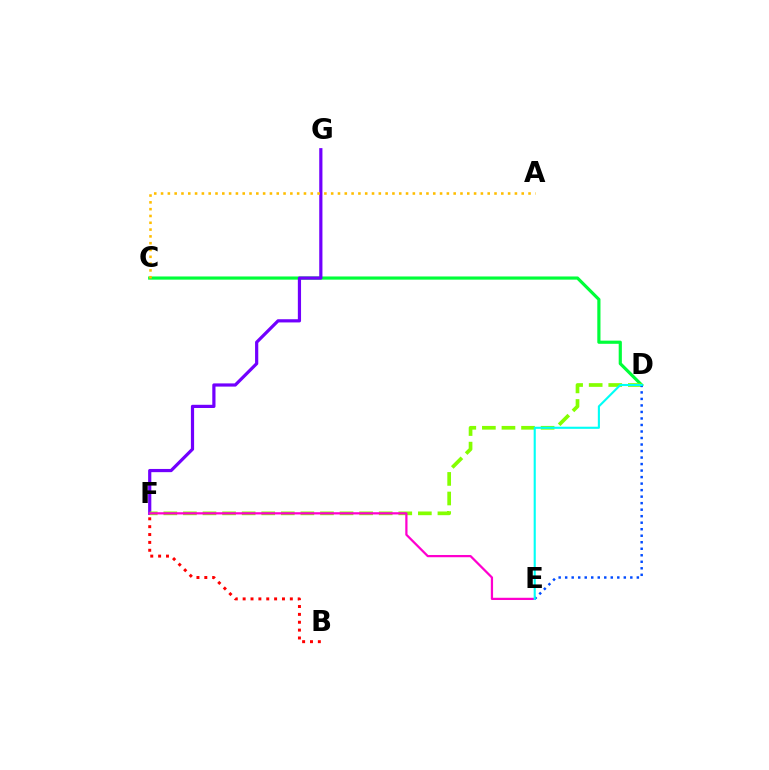{('B', 'F'): [{'color': '#ff0000', 'line_style': 'dotted', 'thickness': 2.14}], ('C', 'D'): [{'color': '#00ff39', 'line_style': 'solid', 'thickness': 2.29}], ('F', 'G'): [{'color': '#7200ff', 'line_style': 'solid', 'thickness': 2.31}], ('D', 'F'): [{'color': '#84ff00', 'line_style': 'dashed', 'thickness': 2.66}], ('E', 'F'): [{'color': '#ff00cf', 'line_style': 'solid', 'thickness': 1.61}], ('D', 'E'): [{'color': '#004bff', 'line_style': 'dotted', 'thickness': 1.77}, {'color': '#00fff6', 'line_style': 'solid', 'thickness': 1.53}], ('A', 'C'): [{'color': '#ffbd00', 'line_style': 'dotted', 'thickness': 1.85}]}